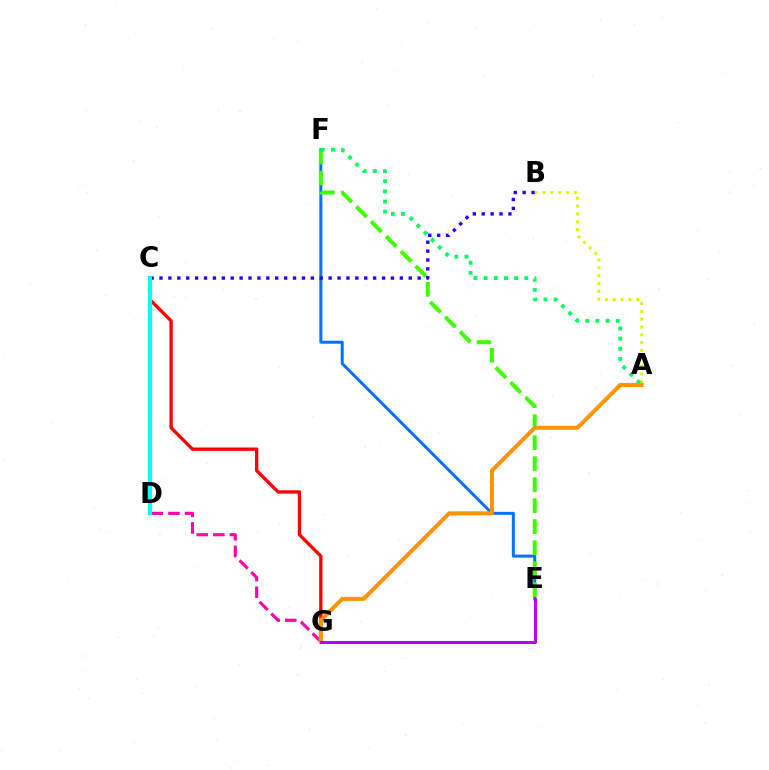{('A', 'B'): [{'color': '#d1ff00', 'line_style': 'dotted', 'thickness': 2.13}], ('D', 'G'): [{'color': '#ff00ac', 'line_style': 'dashed', 'thickness': 2.25}], ('E', 'F'): [{'color': '#0074ff', 'line_style': 'solid', 'thickness': 2.15}, {'color': '#3dff00', 'line_style': 'dashed', 'thickness': 2.85}], ('C', 'G'): [{'color': '#ff0000', 'line_style': 'solid', 'thickness': 2.39}], ('A', 'G'): [{'color': '#ff9400', 'line_style': 'solid', 'thickness': 2.9}], ('B', 'C'): [{'color': '#2500ff', 'line_style': 'dotted', 'thickness': 2.42}], ('E', 'G'): [{'color': '#b900ff', 'line_style': 'solid', 'thickness': 2.18}], ('A', 'F'): [{'color': '#00ff5c', 'line_style': 'dotted', 'thickness': 2.76}], ('C', 'D'): [{'color': '#00fff6', 'line_style': 'solid', 'thickness': 2.93}]}